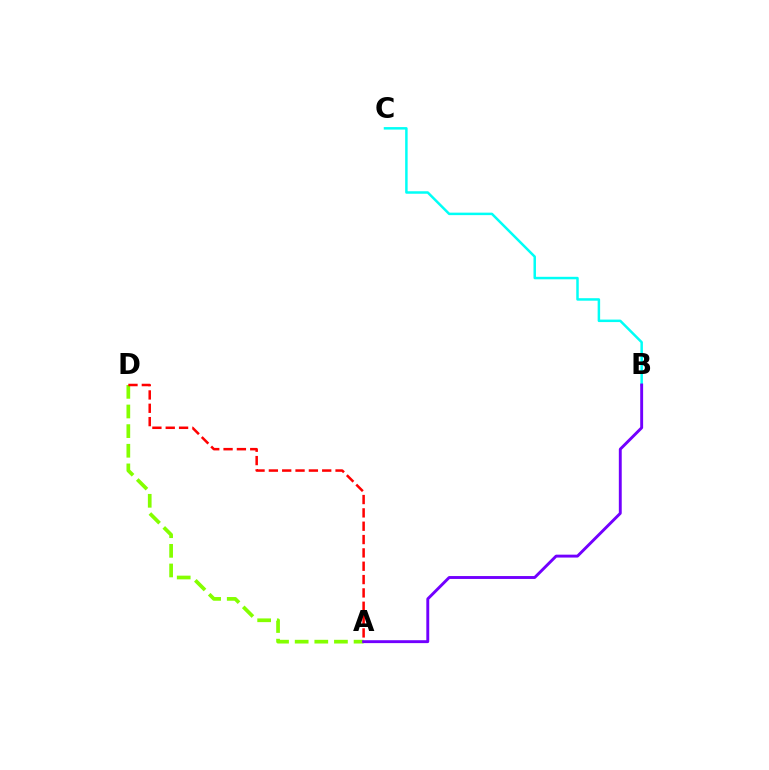{('B', 'C'): [{'color': '#00fff6', 'line_style': 'solid', 'thickness': 1.79}], ('A', 'D'): [{'color': '#84ff00', 'line_style': 'dashed', 'thickness': 2.67}, {'color': '#ff0000', 'line_style': 'dashed', 'thickness': 1.81}], ('A', 'B'): [{'color': '#7200ff', 'line_style': 'solid', 'thickness': 2.09}]}